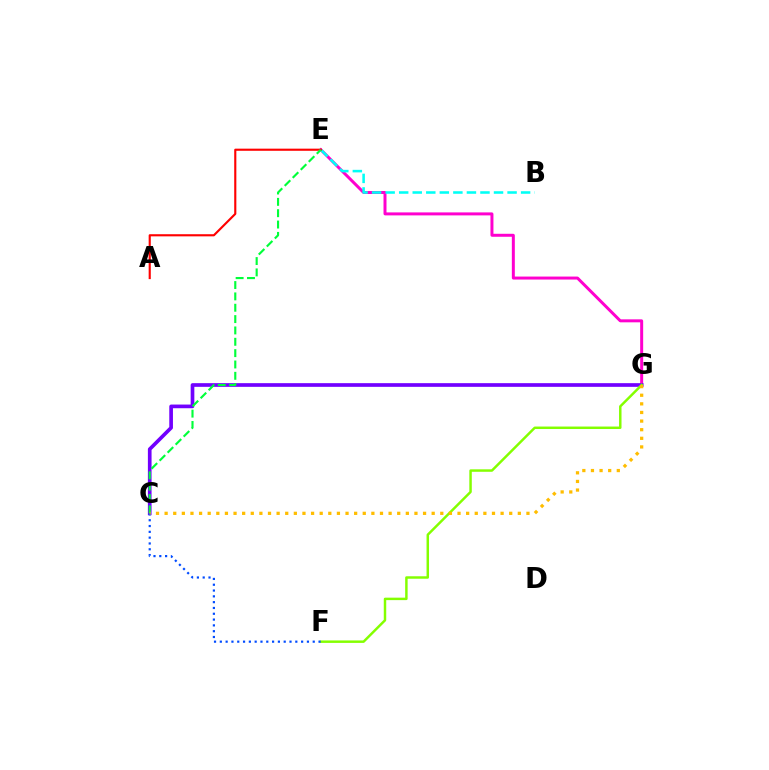{('E', 'G'): [{'color': '#ff00cf', 'line_style': 'solid', 'thickness': 2.15}], ('C', 'G'): [{'color': '#7200ff', 'line_style': 'solid', 'thickness': 2.65}, {'color': '#ffbd00', 'line_style': 'dotted', 'thickness': 2.34}], ('B', 'E'): [{'color': '#00fff6', 'line_style': 'dashed', 'thickness': 1.84}], ('F', 'G'): [{'color': '#84ff00', 'line_style': 'solid', 'thickness': 1.78}], ('C', 'F'): [{'color': '#004bff', 'line_style': 'dotted', 'thickness': 1.58}], ('A', 'E'): [{'color': '#ff0000', 'line_style': 'solid', 'thickness': 1.54}], ('C', 'E'): [{'color': '#00ff39', 'line_style': 'dashed', 'thickness': 1.54}]}